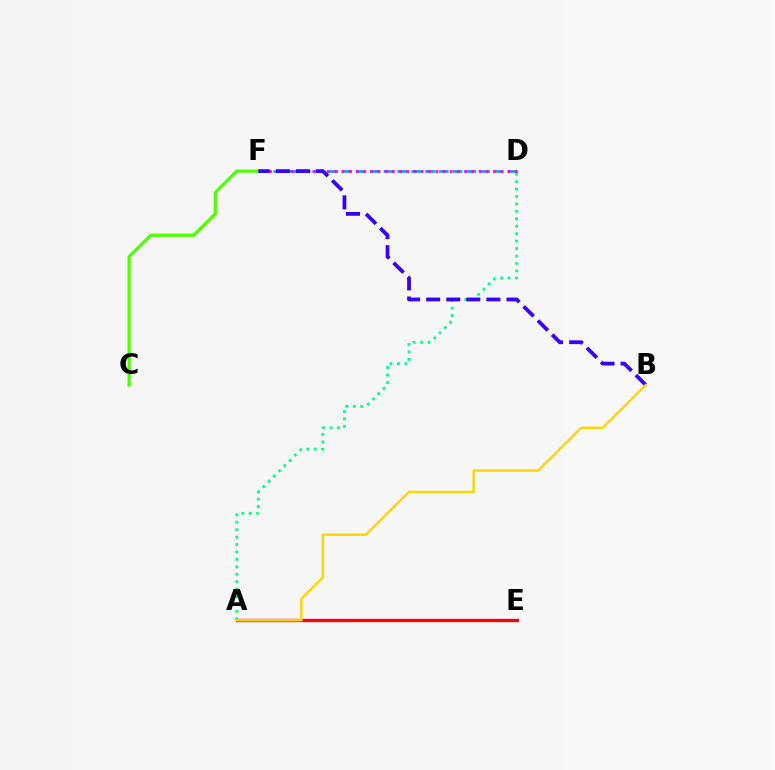{('C', 'F'): [{'color': '#4fff00', 'line_style': 'solid', 'thickness': 2.32}], ('D', 'F'): [{'color': '#009eff', 'line_style': 'dashed', 'thickness': 1.87}, {'color': '#ff00ed', 'line_style': 'dotted', 'thickness': 1.96}], ('A', 'D'): [{'color': '#00ff86', 'line_style': 'dotted', 'thickness': 2.02}], ('A', 'E'): [{'color': '#ff0000', 'line_style': 'solid', 'thickness': 2.4}], ('B', 'F'): [{'color': '#3700ff', 'line_style': 'dashed', 'thickness': 2.73}], ('A', 'B'): [{'color': '#ffd500', 'line_style': 'solid', 'thickness': 1.76}]}